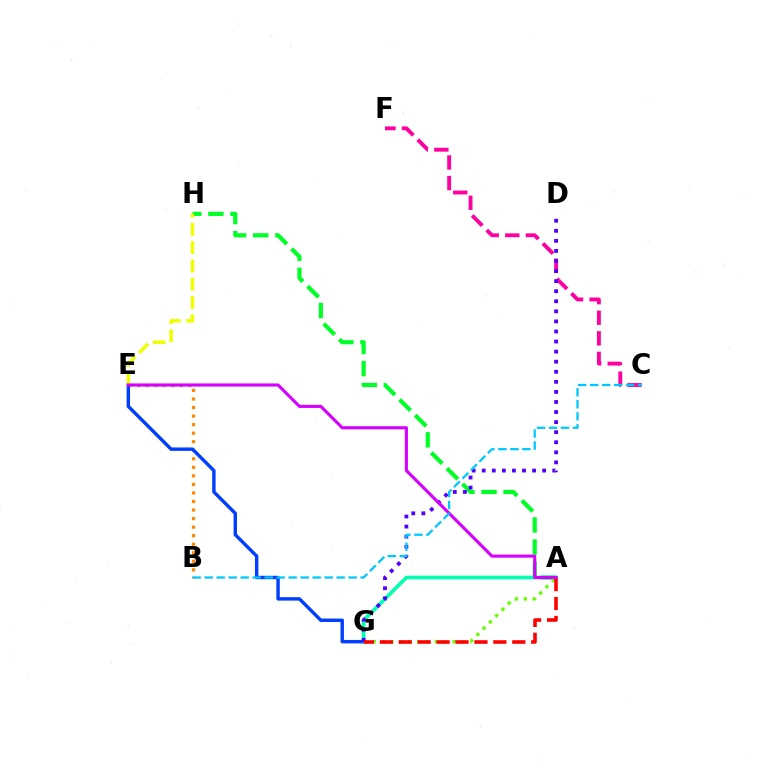{('B', 'E'): [{'color': '#ff8800', 'line_style': 'dotted', 'thickness': 2.32}], ('A', 'H'): [{'color': '#00ff27', 'line_style': 'dashed', 'thickness': 3.0}], ('A', 'G'): [{'color': '#00ffaf', 'line_style': 'solid', 'thickness': 2.62}, {'color': '#66ff00', 'line_style': 'dotted', 'thickness': 2.41}, {'color': '#ff0000', 'line_style': 'dashed', 'thickness': 2.57}], ('E', 'G'): [{'color': '#003fff', 'line_style': 'solid', 'thickness': 2.46}], ('E', 'H'): [{'color': '#eeff00', 'line_style': 'dashed', 'thickness': 2.48}], ('C', 'F'): [{'color': '#ff00a0', 'line_style': 'dashed', 'thickness': 2.79}], ('D', 'G'): [{'color': '#4f00ff', 'line_style': 'dotted', 'thickness': 2.74}], ('A', 'E'): [{'color': '#d600ff', 'line_style': 'solid', 'thickness': 2.23}], ('B', 'C'): [{'color': '#00c7ff', 'line_style': 'dashed', 'thickness': 1.63}]}